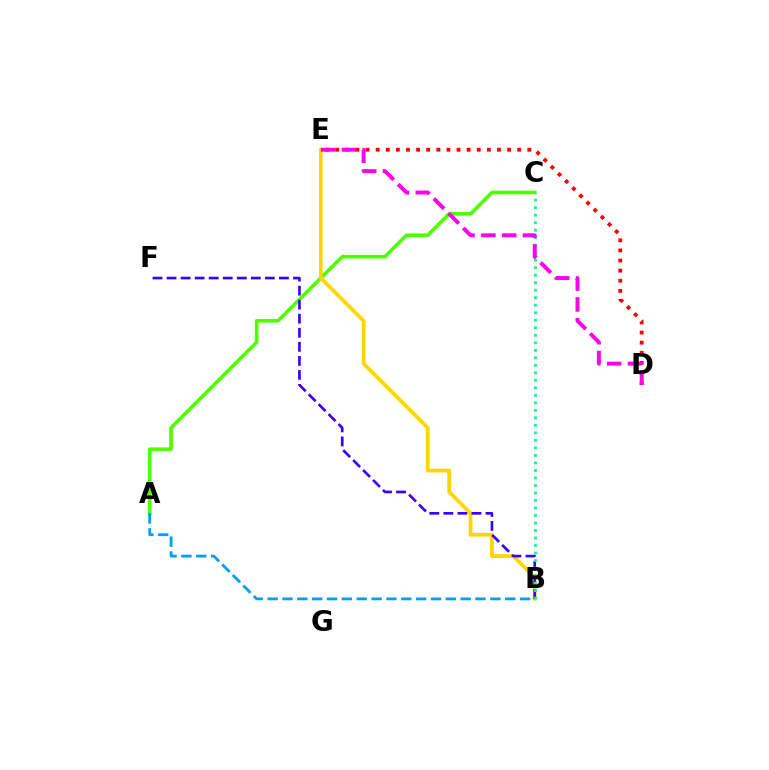{('A', 'C'): [{'color': '#4fff00', 'line_style': 'solid', 'thickness': 2.62}], ('B', 'E'): [{'color': '#ffd500', 'line_style': 'solid', 'thickness': 2.67}], ('B', 'F'): [{'color': '#3700ff', 'line_style': 'dashed', 'thickness': 1.91}], ('D', 'E'): [{'color': '#ff0000', 'line_style': 'dotted', 'thickness': 2.75}, {'color': '#ff00ed', 'line_style': 'dashed', 'thickness': 2.83}], ('B', 'C'): [{'color': '#00ff86', 'line_style': 'dotted', 'thickness': 2.04}], ('A', 'B'): [{'color': '#009eff', 'line_style': 'dashed', 'thickness': 2.02}]}